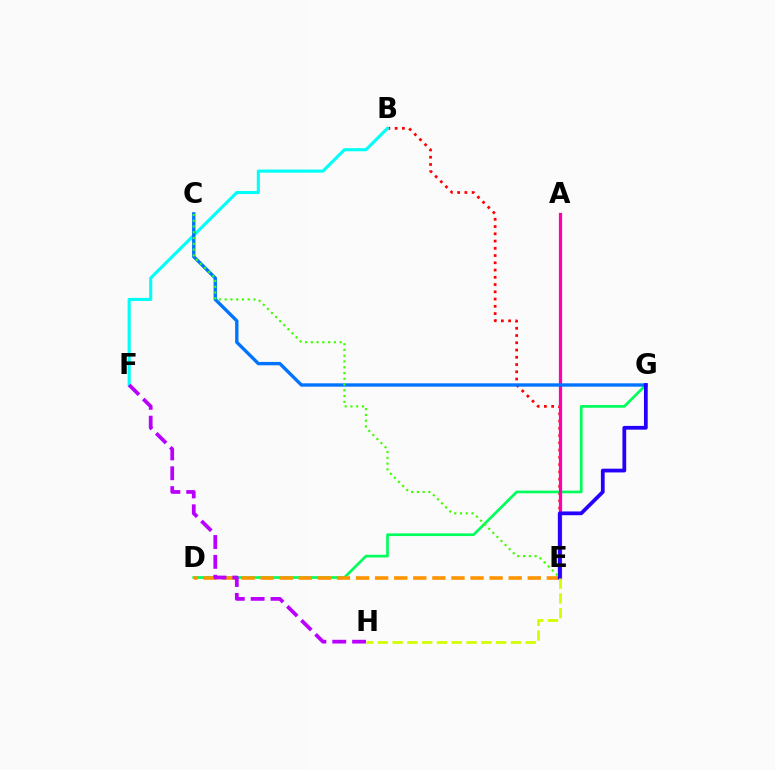{('B', 'E'): [{'color': '#ff0000', 'line_style': 'dotted', 'thickness': 1.97}], ('B', 'F'): [{'color': '#00fff6', 'line_style': 'solid', 'thickness': 2.23}], ('D', 'G'): [{'color': '#00ff5c', 'line_style': 'solid', 'thickness': 1.94}], ('A', 'E'): [{'color': '#ff00ac', 'line_style': 'solid', 'thickness': 2.32}], ('C', 'G'): [{'color': '#0074ff', 'line_style': 'solid', 'thickness': 2.42}], ('D', 'E'): [{'color': '#ff9400', 'line_style': 'dashed', 'thickness': 2.59}], ('E', 'G'): [{'color': '#2500ff', 'line_style': 'solid', 'thickness': 2.71}], ('C', 'E'): [{'color': '#3dff00', 'line_style': 'dotted', 'thickness': 1.57}], ('F', 'H'): [{'color': '#b900ff', 'line_style': 'dashed', 'thickness': 2.7}], ('E', 'H'): [{'color': '#d1ff00', 'line_style': 'dashed', 'thickness': 2.01}]}